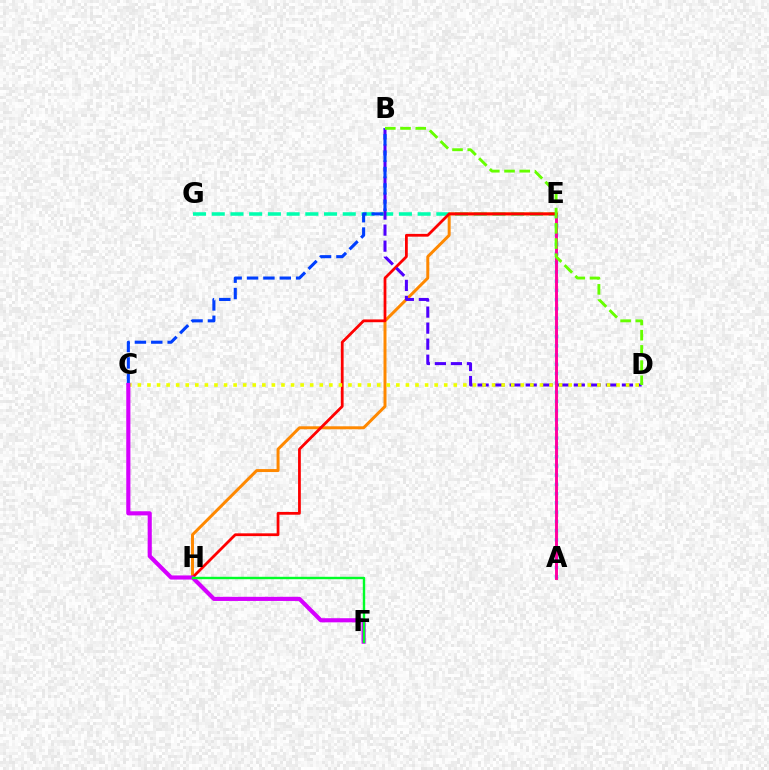{('A', 'E'): [{'color': '#00c7ff', 'line_style': 'dotted', 'thickness': 2.51}, {'color': '#ff00a0', 'line_style': 'solid', 'thickness': 2.1}], ('E', 'G'): [{'color': '#00ffaf', 'line_style': 'dashed', 'thickness': 2.54}], ('E', 'H'): [{'color': '#ff8800', 'line_style': 'solid', 'thickness': 2.14}, {'color': '#ff0000', 'line_style': 'solid', 'thickness': 2.0}], ('B', 'D'): [{'color': '#4f00ff', 'line_style': 'dashed', 'thickness': 2.18}, {'color': '#66ff00', 'line_style': 'dashed', 'thickness': 2.07}], ('C', 'D'): [{'color': '#eeff00', 'line_style': 'dotted', 'thickness': 2.6}], ('B', 'C'): [{'color': '#003fff', 'line_style': 'dashed', 'thickness': 2.22}], ('C', 'F'): [{'color': '#d600ff', 'line_style': 'solid', 'thickness': 2.97}], ('F', 'H'): [{'color': '#00ff27', 'line_style': 'solid', 'thickness': 1.73}]}